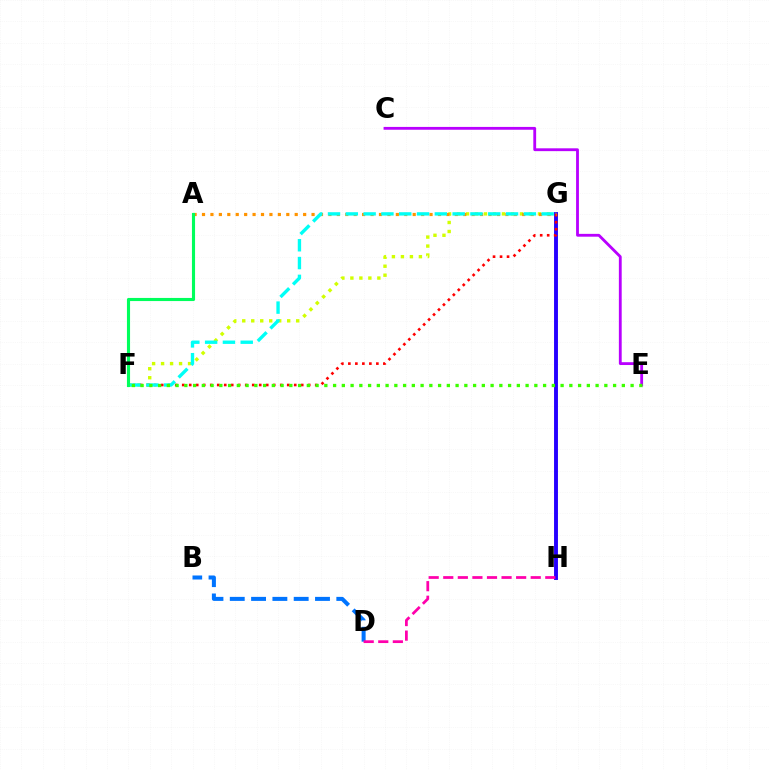{('G', 'H'): [{'color': '#2500ff', 'line_style': 'solid', 'thickness': 2.81}], ('C', 'E'): [{'color': '#b900ff', 'line_style': 'solid', 'thickness': 2.04}], ('F', 'G'): [{'color': '#d1ff00', 'line_style': 'dotted', 'thickness': 2.44}, {'color': '#ff0000', 'line_style': 'dotted', 'thickness': 1.9}, {'color': '#00fff6', 'line_style': 'dashed', 'thickness': 2.42}], ('B', 'D'): [{'color': '#0074ff', 'line_style': 'dashed', 'thickness': 2.89}], ('A', 'G'): [{'color': '#ff9400', 'line_style': 'dotted', 'thickness': 2.29}], ('D', 'H'): [{'color': '#ff00ac', 'line_style': 'dashed', 'thickness': 1.98}], ('E', 'F'): [{'color': '#3dff00', 'line_style': 'dotted', 'thickness': 2.38}], ('A', 'F'): [{'color': '#00ff5c', 'line_style': 'solid', 'thickness': 2.25}]}